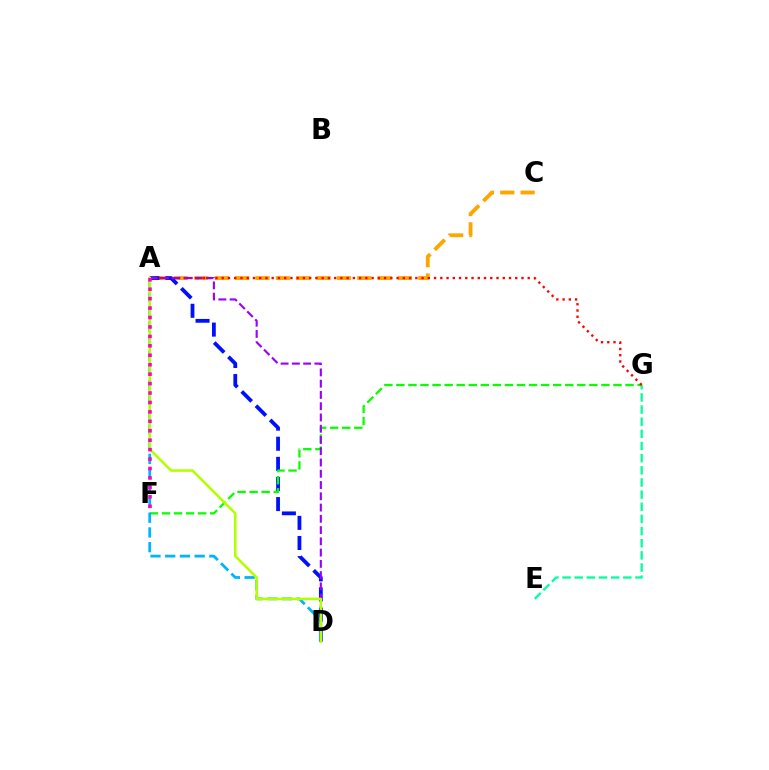{('A', 'C'): [{'color': '#ffa500', 'line_style': 'dashed', 'thickness': 2.76}], ('A', 'D'): [{'color': '#0010ff', 'line_style': 'dashed', 'thickness': 2.73}, {'color': '#00b5ff', 'line_style': 'dashed', 'thickness': 2.0}, {'color': '#9b00ff', 'line_style': 'dashed', 'thickness': 1.53}, {'color': '#b3ff00', 'line_style': 'solid', 'thickness': 1.83}], ('E', 'G'): [{'color': '#00ff9d', 'line_style': 'dashed', 'thickness': 1.65}], ('F', 'G'): [{'color': '#08ff00', 'line_style': 'dashed', 'thickness': 1.64}], ('A', 'G'): [{'color': '#ff0000', 'line_style': 'dotted', 'thickness': 1.7}], ('A', 'F'): [{'color': '#ff00bd', 'line_style': 'dotted', 'thickness': 2.56}]}